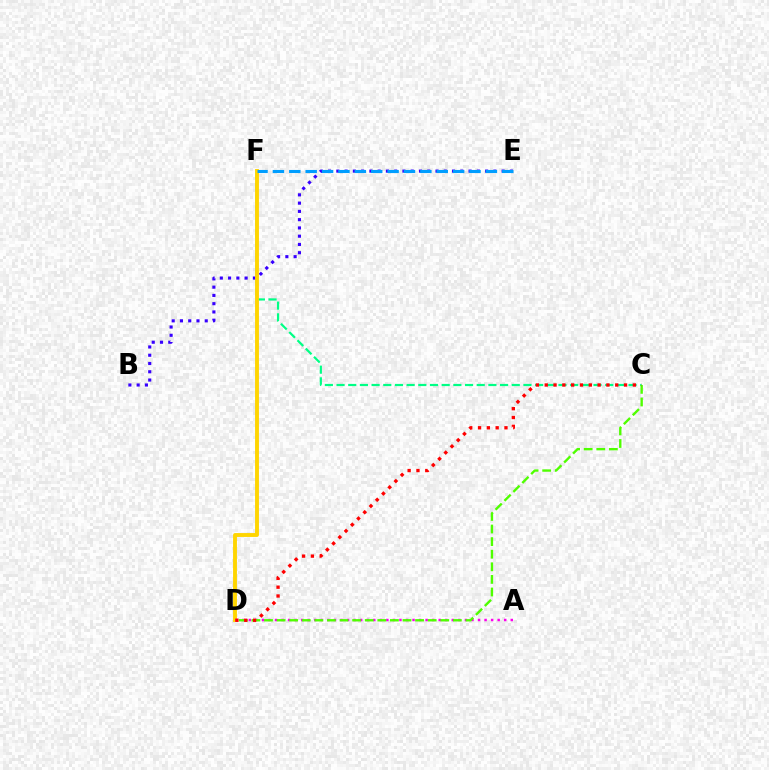{('C', 'F'): [{'color': '#00ff86', 'line_style': 'dashed', 'thickness': 1.59}], ('B', 'E'): [{'color': '#3700ff', 'line_style': 'dotted', 'thickness': 2.25}], ('D', 'F'): [{'color': '#ffd500', 'line_style': 'solid', 'thickness': 2.8}], ('A', 'D'): [{'color': '#ff00ed', 'line_style': 'dotted', 'thickness': 1.78}], ('E', 'F'): [{'color': '#009eff', 'line_style': 'dashed', 'thickness': 2.23}], ('C', 'D'): [{'color': '#4fff00', 'line_style': 'dashed', 'thickness': 1.71}, {'color': '#ff0000', 'line_style': 'dotted', 'thickness': 2.39}]}